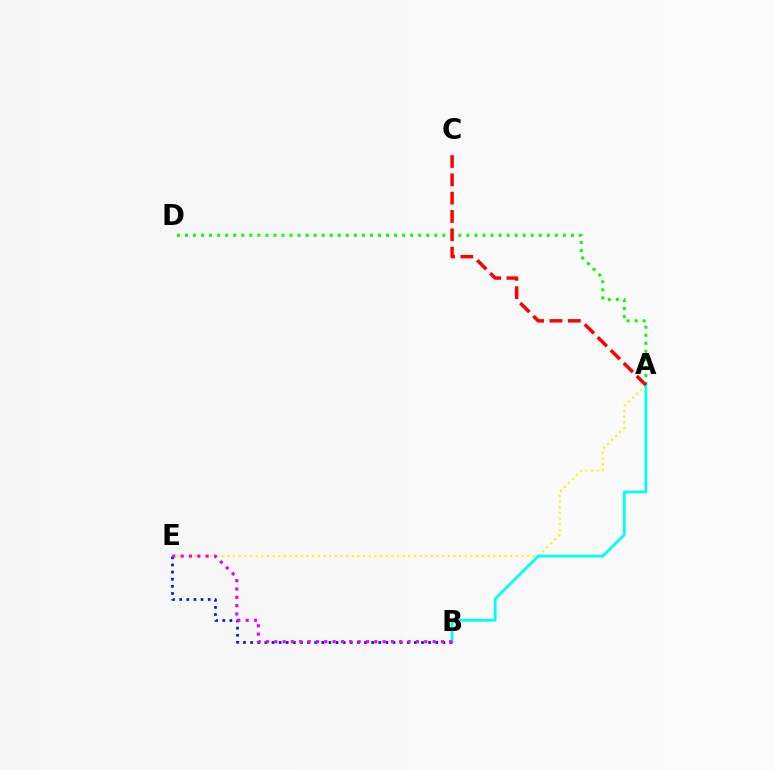{('A', 'E'): [{'color': '#fcf500', 'line_style': 'dotted', 'thickness': 1.54}], ('A', 'D'): [{'color': '#08ff00', 'line_style': 'dotted', 'thickness': 2.18}], ('A', 'B'): [{'color': '#00fff6', 'line_style': 'solid', 'thickness': 2.0}], ('B', 'E'): [{'color': '#0010ff', 'line_style': 'dotted', 'thickness': 1.93}, {'color': '#ee00ff', 'line_style': 'dotted', 'thickness': 2.26}], ('A', 'C'): [{'color': '#ff0000', 'line_style': 'dashed', 'thickness': 2.49}]}